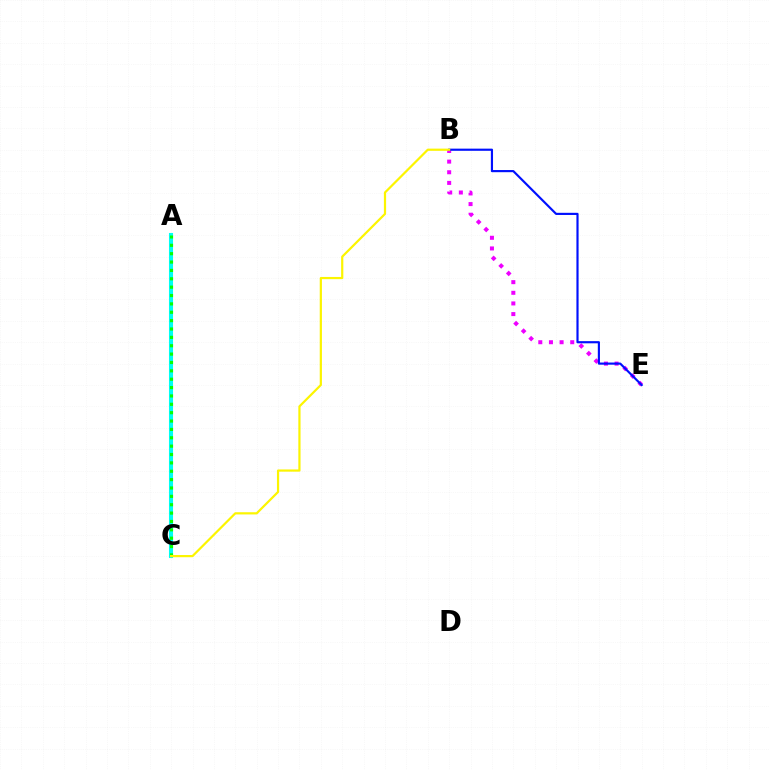{('A', 'C'): [{'color': '#ff0000', 'line_style': 'dotted', 'thickness': 2.14}, {'color': '#00fff6', 'line_style': 'solid', 'thickness': 2.93}, {'color': '#08ff00', 'line_style': 'dotted', 'thickness': 2.27}], ('B', 'E'): [{'color': '#ee00ff', 'line_style': 'dotted', 'thickness': 2.89}, {'color': '#0010ff', 'line_style': 'solid', 'thickness': 1.56}], ('B', 'C'): [{'color': '#fcf500', 'line_style': 'solid', 'thickness': 1.59}]}